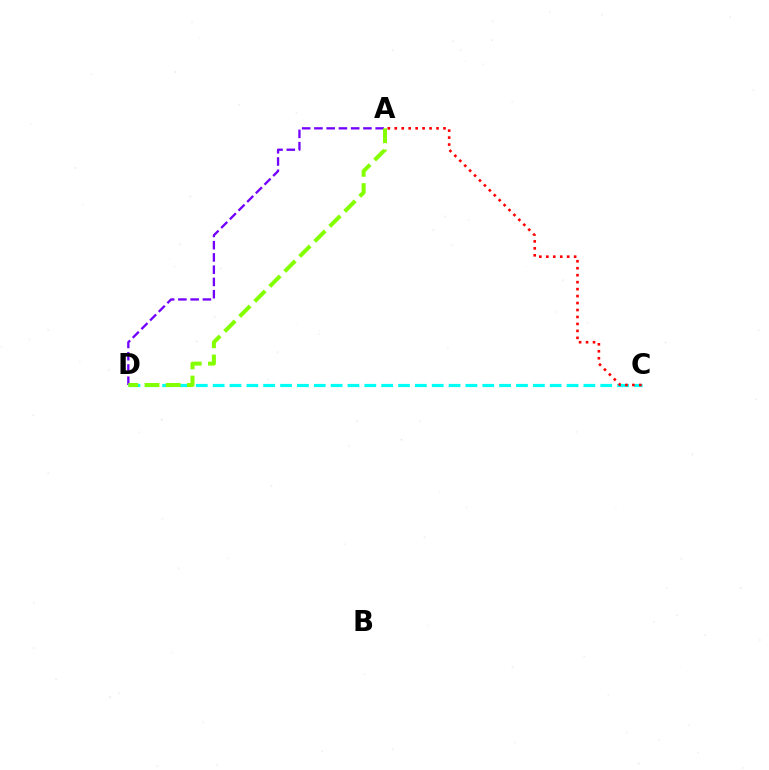{('A', 'D'): [{'color': '#7200ff', 'line_style': 'dashed', 'thickness': 1.66}, {'color': '#84ff00', 'line_style': 'dashed', 'thickness': 2.88}], ('C', 'D'): [{'color': '#00fff6', 'line_style': 'dashed', 'thickness': 2.29}], ('A', 'C'): [{'color': '#ff0000', 'line_style': 'dotted', 'thickness': 1.89}]}